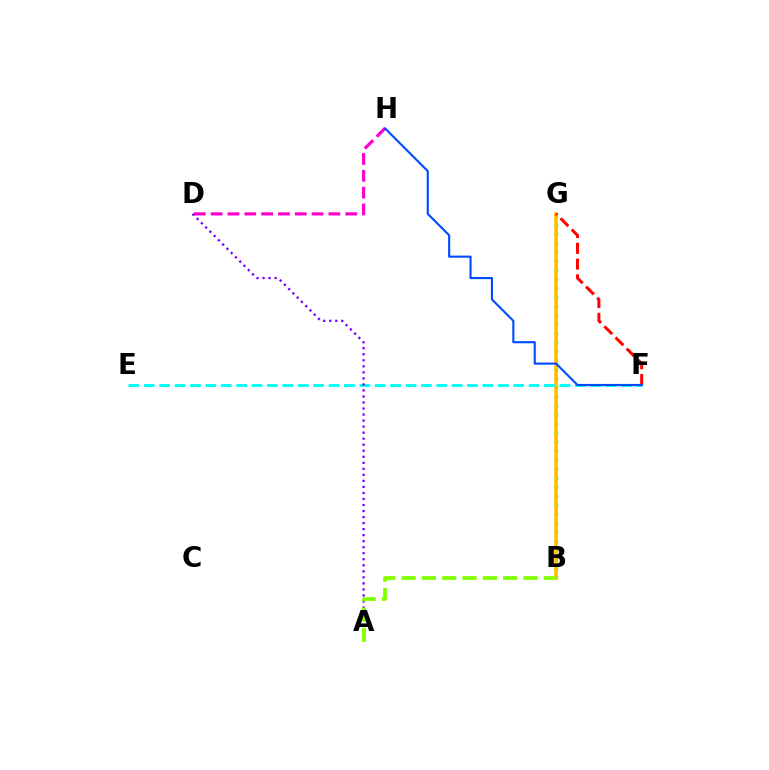{('B', 'G'): [{'color': '#00ff39', 'line_style': 'dotted', 'thickness': 2.46}, {'color': '#ffbd00', 'line_style': 'solid', 'thickness': 2.59}], ('D', 'H'): [{'color': '#ff00cf', 'line_style': 'dashed', 'thickness': 2.29}], ('E', 'F'): [{'color': '#00fff6', 'line_style': 'dashed', 'thickness': 2.09}], ('A', 'D'): [{'color': '#7200ff', 'line_style': 'dotted', 'thickness': 1.64}], ('A', 'B'): [{'color': '#84ff00', 'line_style': 'dashed', 'thickness': 2.76}], ('F', 'G'): [{'color': '#ff0000', 'line_style': 'dashed', 'thickness': 2.14}], ('F', 'H'): [{'color': '#004bff', 'line_style': 'solid', 'thickness': 1.53}]}